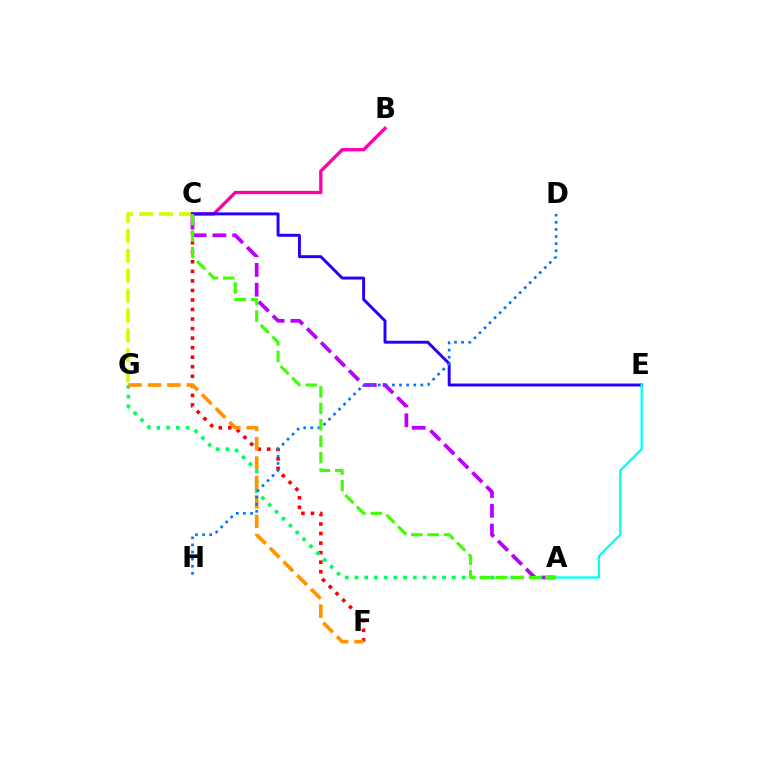{('C', 'F'): [{'color': '#ff0000', 'line_style': 'dotted', 'thickness': 2.59}], ('A', 'G'): [{'color': '#00ff5c', 'line_style': 'dotted', 'thickness': 2.65}], ('C', 'G'): [{'color': '#d1ff00', 'line_style': 'dashed', 'thickness': 2.71}], ('A', 'C'): [{'color': '#b900ff', 'line_style': 'dashed', 'thickness': 2.69}, {'color': '#3dff00', 'line_style': 'dashed', 'thickness': 2.23}], ('F', 'G'): [{'color': '#ff9400', 'line_style': 'dashed', 'thickness': 2.64}], ('B', 'C'): [{'color': '#ff00ac', 'line_style': 'solid', 'thickness': 2.42}], ('C', 'E'): [{'color': '#2500ff', 'line_style': 'solid', 'thickness': 2.11}], ('A', 'E'): [{'color': '#00fff6', 'line_style': 'solid', 'thickness': 1.66}], ('D', 'H'): [{'color': '#0074ff', 'line_style': 'dotted', 'thickness': 1.93}]}